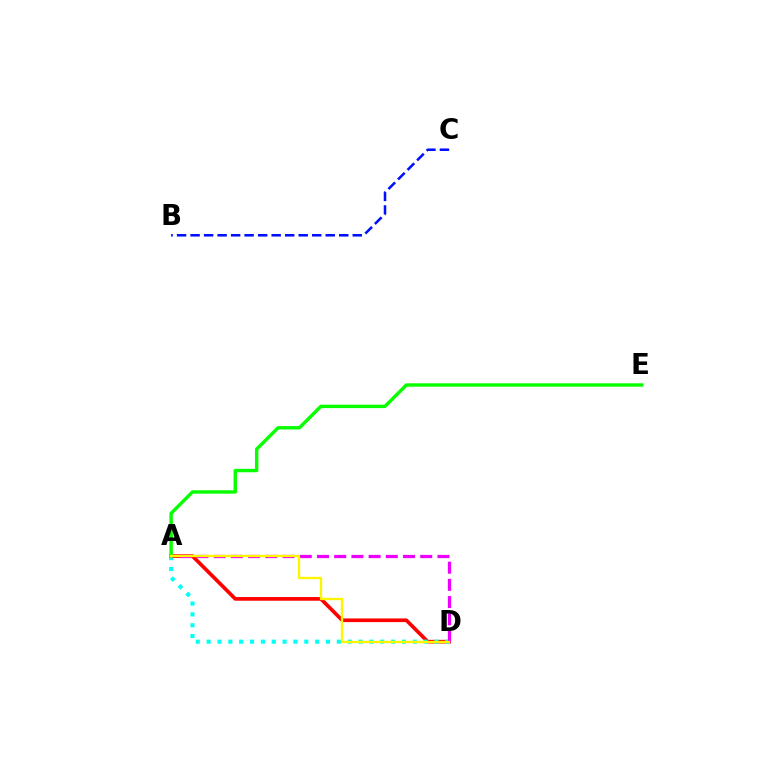{('A', 'D'): [{'color': '#ff0000', 'line_style': 'solid', 'thickness': 2.64}, {'color': '#00fff6', 'line_style': 'dotted', 'thickness': 2.95}, {'color': '#ee00ff', 'line_style': 'dashed', 'thickness': 2.34}, {'color': '#fcf500', 'line_style': 'solid', 'thickness': 1.69}], ('B', 'C'): [{'color': '#0010ff', 'line_style': 'dashed', 'thickness': 1.84}], ('A', 'E'): [{'color': '#08ff00', 'line_style': 'solid', 'thickness': 2.45}]}